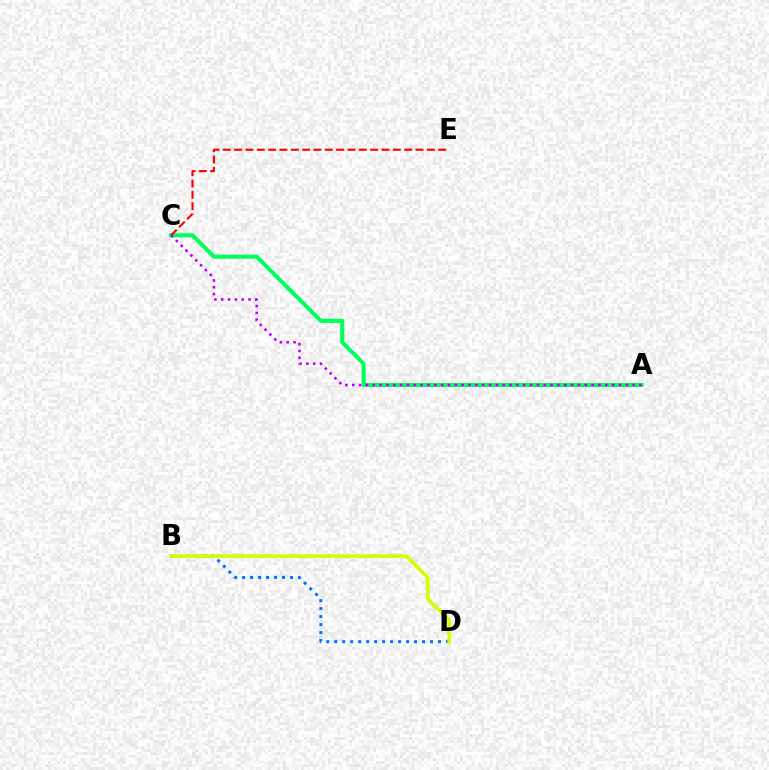{('A', 'C'): [{'color': '#00ff5c', 'line_style': 'solid', 'thickness': 2.92}, {'color': '#b900ff', 'line_style': 'dotted', 'thickness': 1.86}], ('C', 'E'): [{'color': '#ff0000', 'line_style': 'dashed', 'thickness': 1.54}], ('B', 'D'): [{'color': '#0074ff', 'line_style': 'dotted', 'thickness': 2.17}, {'color': '#d1ff00', 'line_style': 'solid', 'thickness': 2.6}]}